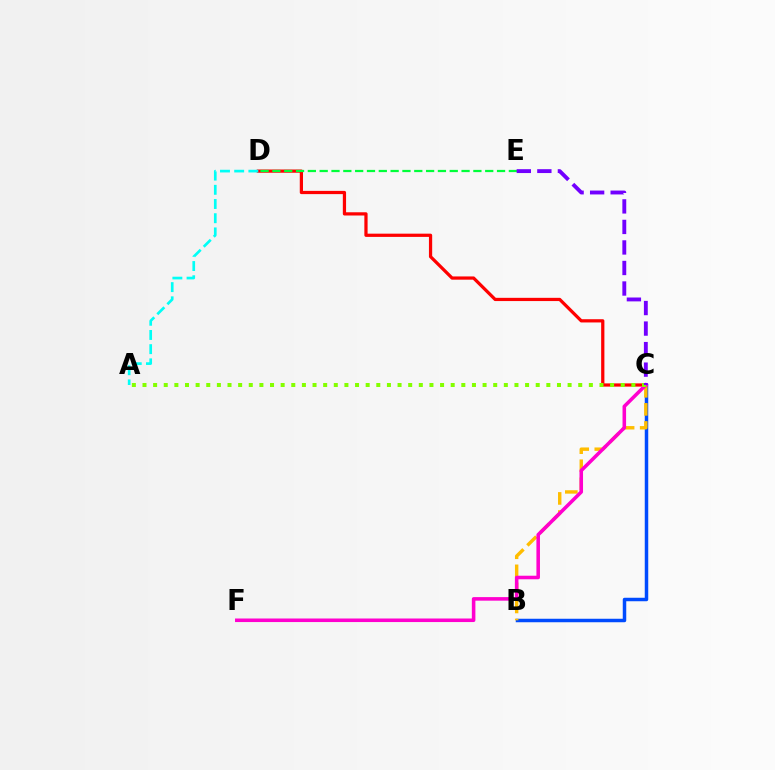{('B', 'C'): [{'color': '#004bff', 'line_style': 'solid', 'thickness': 2.51}, {'color': '#ffbd00', 'line_style': 'dashed', 'thickness': 2.45}], ('C', 'D'): [{'color': '#ff0000', 'line_style': 'solid', 'thickness': 2.33}], ('C', 'F'): [{'color': '#ff00cf', 'line_style': 'solid', 'thickness': 2.56}], ('A', 'C'): [{'color': '#84ff00', 'line_style': 'dotted', 'thickness': 2.89}], ('D', 'E'): [{'color': '#00ff39', 'line_style': 'dashed', 'thickness': 1.61}], ('C', 'E'): [{'color': '#7200ff', 'line_style': 'dashed', 'thickness': 2.79}], ('A', 'D'): [{'color': '#00fff6', 'line_style': 'dashed', 'thickness': 1.93}]}